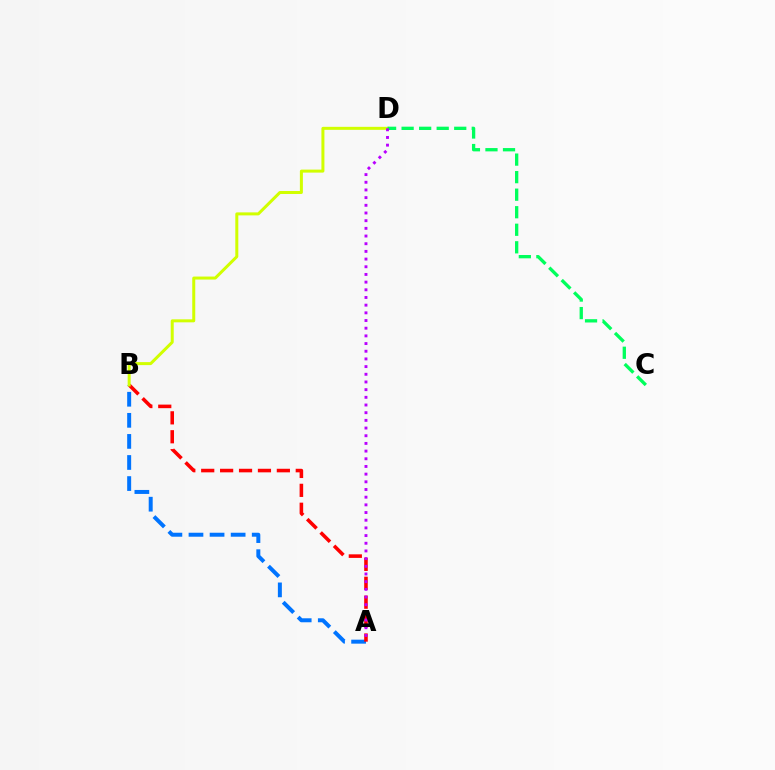{('A', 'B'): [{'color': '#0074ff', 'line_style': 'dashed', 'thickness': 2.86}, {'color': '#ff0000', 'line_style': 'dashed', 'thickness': 2.57}], ('B', 'D'): [{'color': '#d1ff00', 'line_style': 'solid', 'thickness': 2.16}], ('C', 'D'): [{'color': '#00ff5c', 'line_style': 'dashed', 'thickness': 2.38}], ('A', 'D'): [{'color': '#b900ff', 'line_style': 'dotted', 'thickness': 2.09}]}